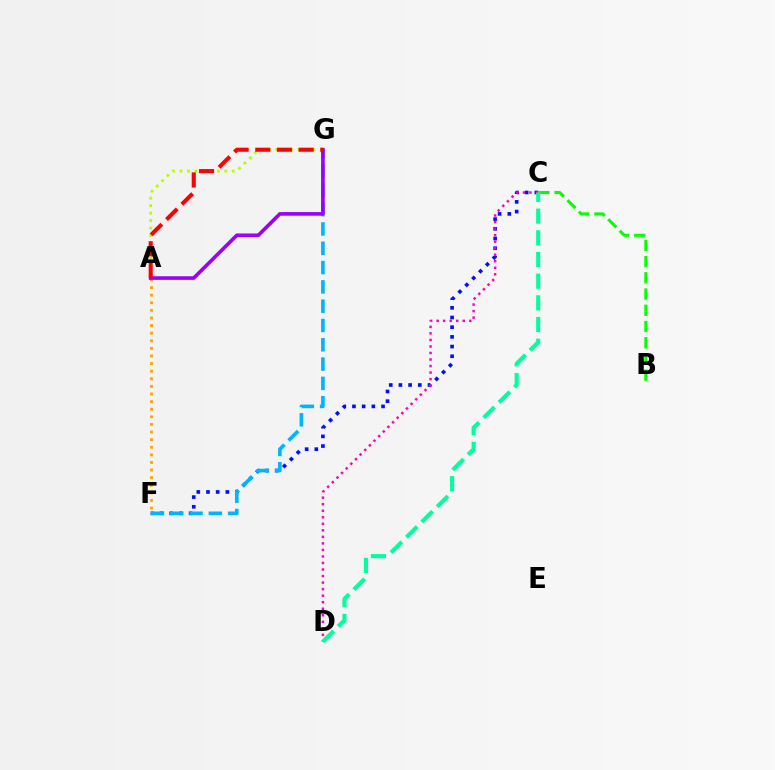{('C', 'F'): [{'color': '#0010ff', 'line_style': 'dotted', 'thickness': 2.63}], ('B', 'C'): [{'color': '#08ff00', 'line_style': 'dashed', 'thickness': 2.2}], ('F', 'G'): [{'color': '#00b5ff', 'line_style': 'dashed', 'thickness': 2.62}], ('C', 'D'): [{'color': '#ff00bd', 'line_style': 'dotted', 'thickness': 1.78}, {'color': '#00ff9d', 'line_style': 'dashed', 'thickness': 2.94}], ('A', 'G'): [{'color': '#b3ff00', 'line_style': 'dotted', 'thickness': 2.03}, {'color': '#9b00ff', 'line_style': 'solid', 'thickness': 2.61}, {'color': '#ff0000', 'line_style': 'dashed', 'thickness': 2.95}], ('A', 'F'): [{'color': '#ffa500', 'line_style': 'dotted', 'thickness': 2.07}]}